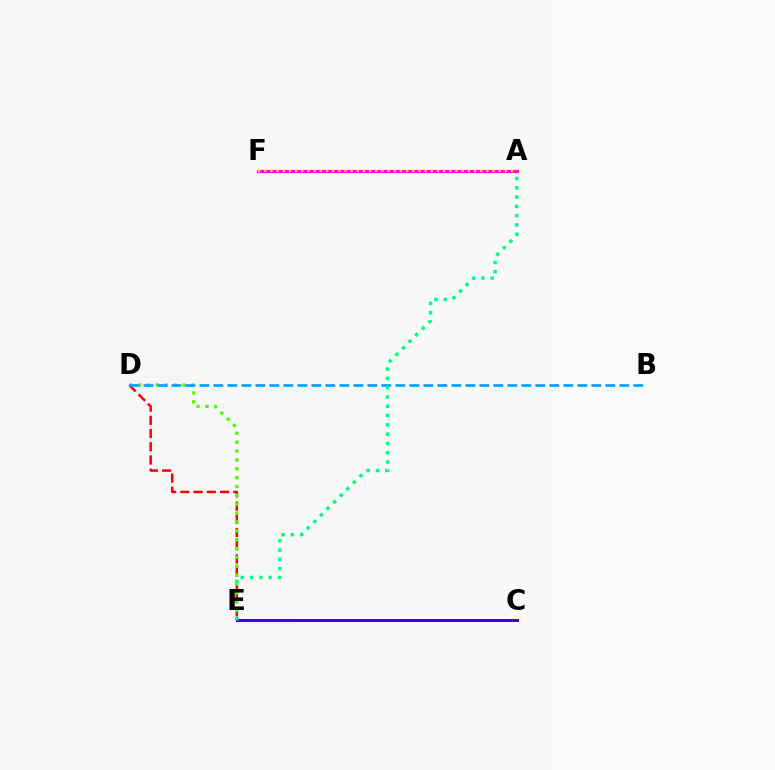{('A', 'F'): [{'color': '#ff00ed', 'line_style': 'solid', 'thickness': 2.27}, {'color': '#ffd500', 'line_style': 'dotted', 'thickness': 1.68}], ('D', 'E'): [{'color': '#ff0000', 'line_style': 'dashed', 'thickness': 1.8}, {'color': '#4fff00', 'line_style': 'dotted', 'thickness': 2.41}], ('C', 'E'): [{'color': '#3700ff', 'line_style': 'solid', 'thickness': 2.16}], ('B', 'D'): [{'color': '#009eff', 'line_style': 'dashed', 'thickness': 1.9}], ('A', 'E'): [{'color': '#00ff86', 'line_style': 'dotted', 'thickness': 2.52}]}